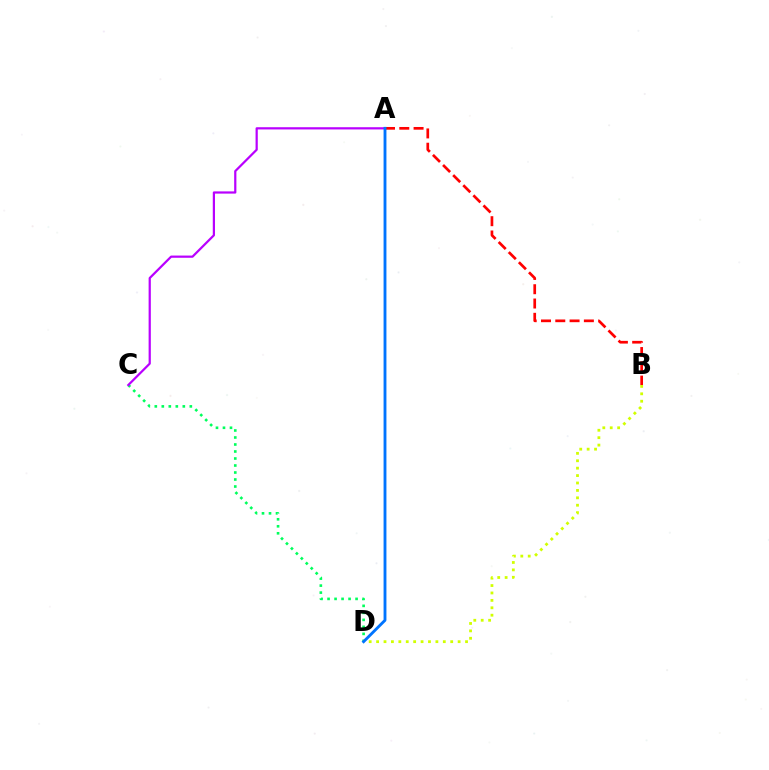{('A', 'B'): [{'color': '#ff0000', 'line_style': 'dashed', 'thickness': 1.94}], ('C', 'D'): [{'color': '#00ff5c', 'line_style': 'dotted', 'thickness': 1.9}], ('B', 'D'): [{'color': '#d1ff00', 'line_style': 'dotted', 'thickness': 2.01}], ('A', 'C'): [{'color': '#b900ff', 'line_style': 'solid', 'thickness': 1.6}], ('A', 'D'): [{'color': '#0074ff', 'line_style': 'solid', 'thickness': 2.06}]}